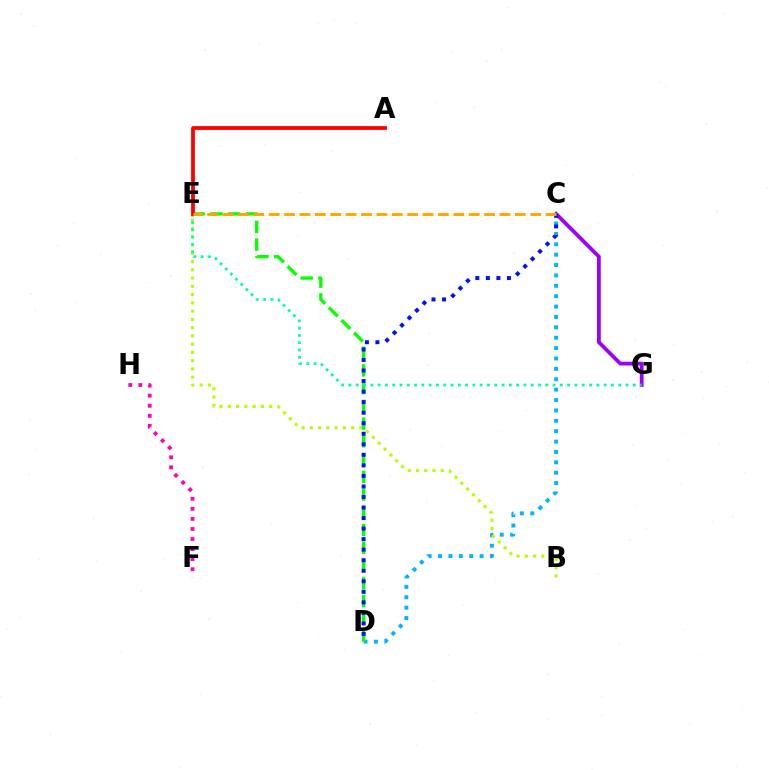{('C', 'D'): [{'color': '#00b5ff', 'line_style': 'dotted', 'thickness': 2.82}, {'color': '#0010ff', 'line_style': 'dotted', 'thickness': 2.86}], ('C', 'G'): [{'color': '#9b00ff', 'line_style': 'solid', 'thickness': 2.71}], ('B', 'E'): [{'color': '#b3ff00', 'line_style': 'dotted', 'thickness': 2.24}], ('D', 'E'): [{'color': '#08ff00', 'line_style': 'dashed', 'thickness': 2.41}], ('E', 'G'): [{'color': '#00ff9d', 'line_style': 'dotted', 'thickness': 1.98}], ('A', 'E'): [{'color': '#ff0000', 'line_style': 'solid', 'thickness': 2.7}], ('C', 'E'): [{'color': '#ffa500', 'line_style': 'dashed', 'thickness': 2.09}], ('F', 'H'): [{'color': '#ff00bd', 'line_style': 'dotted', 'thickness': 2.73}]}